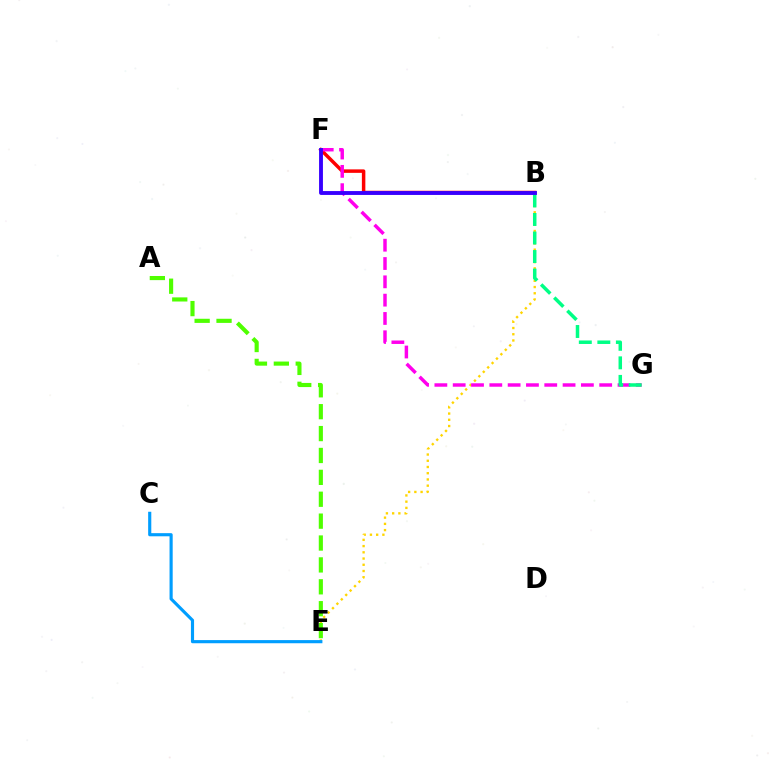{('B', 'F'): [{'color': '#ff0000', 'line_style': 'solid', 'thickness': 2.51}, {'color': '#3700ff', 'line_style': 'solid', 'thickness': 2.79}], ('B', 'E'): [{'color': '#ffd500', 'line_style': 'dotted', 'thickness': 1.69}], ('F', 'G'): [{'color': '#ff00ed', 'line_style': 'dashed', 'thickness': 2.49}], ('B', 'G'): [{'color': '#00ff86', 'line_style': 'dashed', 'thickness': 2.52}], ('C', 'E'): [{'color': '#009eff', 'line_style': 'solid', 'thickness': 2.26}], ('A', 'E'): [{'color': '#4fff00', 'line_style': 'dashed', 'thickness': 2.97}]}